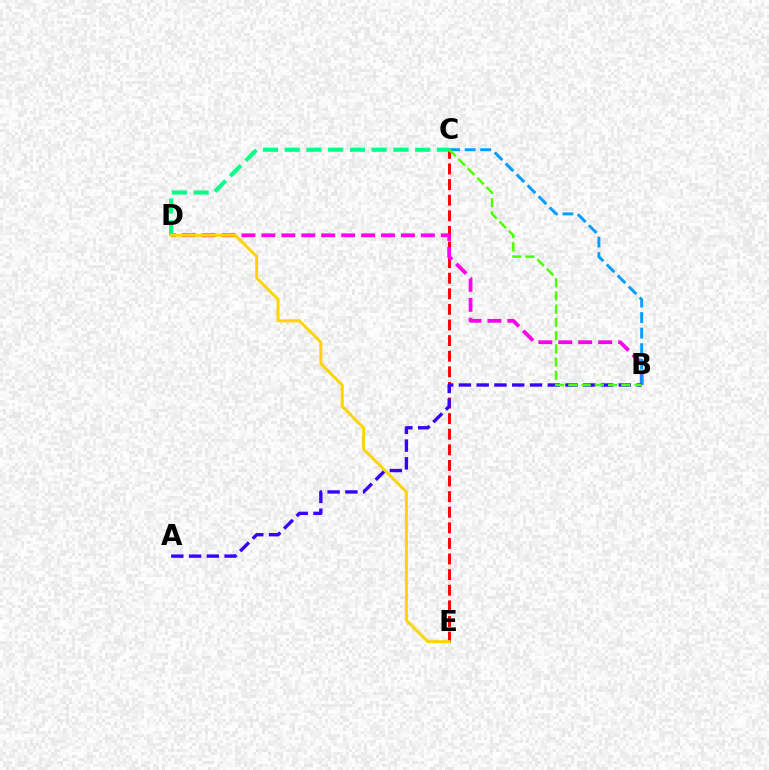{('C', 'E'): [{'color': '#ff0000', 'line_style': 'dashed', 'thickness': 2.12}], ('B', 'D'): [{'color': '#ff00ed', 'line_style': 'dashed', 'thickness': 2.71}], ('C', 'D'): [{'color': '#00ff86', 'line_style': 'dashed', 'thickness': 2.95}], ('B', 'C'): [{'color': '#009eff', 'line_style': 'dashed', 'thickness': 2.11}, {'color': '#4fff00', 'line_style': 'dashed', 'thickness': 1.8}], ('A', 'B'): [{'color': '#3700ff', 'line_style': 'dashed', 'thickness': 2.41}], ('D', 'E'): [{'color': '#ffd500', 'line_style': 'solid', 'thickness': 2.14}]}